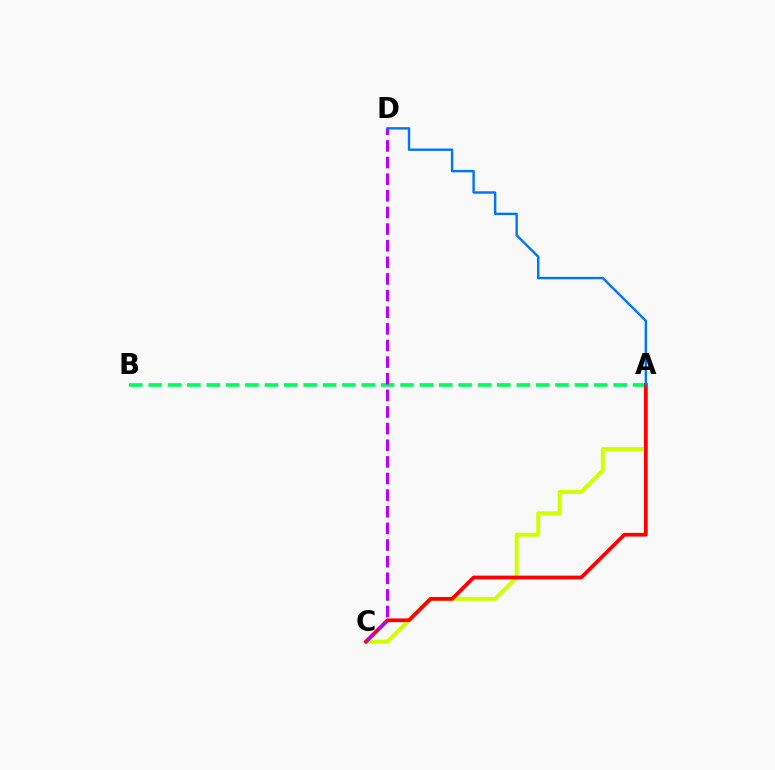{('A', 'B'): [{'color': '#00ff5c', 'line_style': 'dashed', 'thickness': 2.63}], ('A', 'C'): [{'color': '#d1ff00', 'line_style': 'solid', 'thickness': 2.88}, {'color': '#ff0000', 'line_style': 'solid', 'thickness': 2.68}], ('C', 'D'): [{'color': '#b900ff', 'line_style': 'dashed', 'thickness': 2.26}], ('A', 'D'): [{'color': '#0074ff', 'line_style': 'solid', 'thickness': 1.73}]}